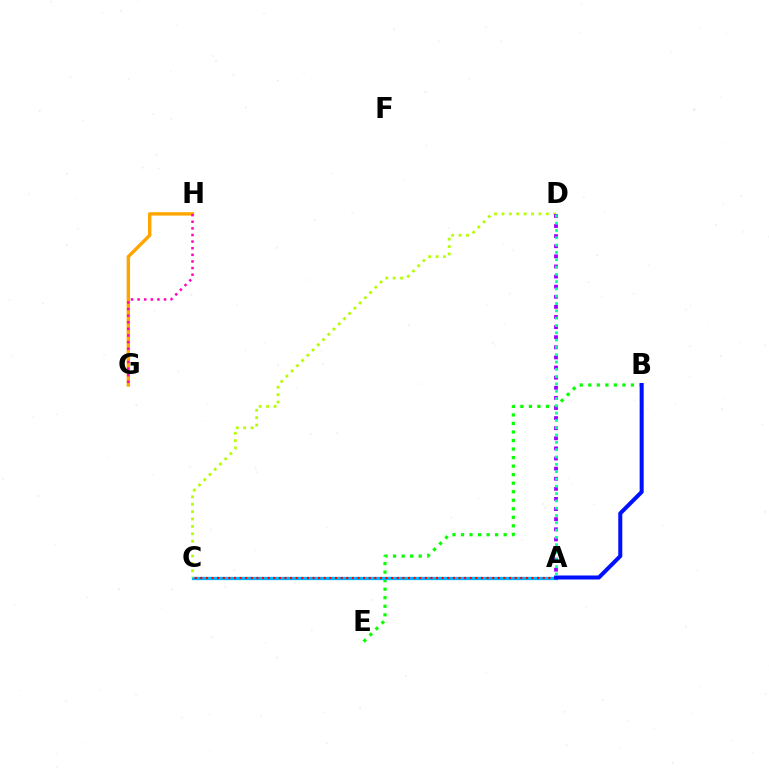{('B', 'E'): [{'color': '#08ff00', 'line_style': 'dotted', 'thickness': 2.32}], ('A', 'C'): [{'color': '#00b5ff', 'line_style': 'solid', 'thickness': 2.36}, {'color': '#ff0000', 'line_style': 'dotted', 'thickness': 1.53}], ('A', 'B'): [{'color': '#0010ff', 'line_style': 'solid', 'thickness': 2.9}], ('C', 'D'): [{'color': '#b3ff00', 'line_style': 'dotted', 'thickness': 2.01}], ('G', 'H'): [{'color': '#ffa500', 'line_style': 'solid', 'thickness': 2.46}, {'color': '#ff00bd', 'line_style': 'dotted', 'thickness': 1.8}], ('A', 'D'): [{'color': '#9b00ff', 'line_style': 'dotted', 'thickness': 2.75}, {'color': '#00ff9d', 'line_style': 'dotted', 'thickness': 1.99}]}